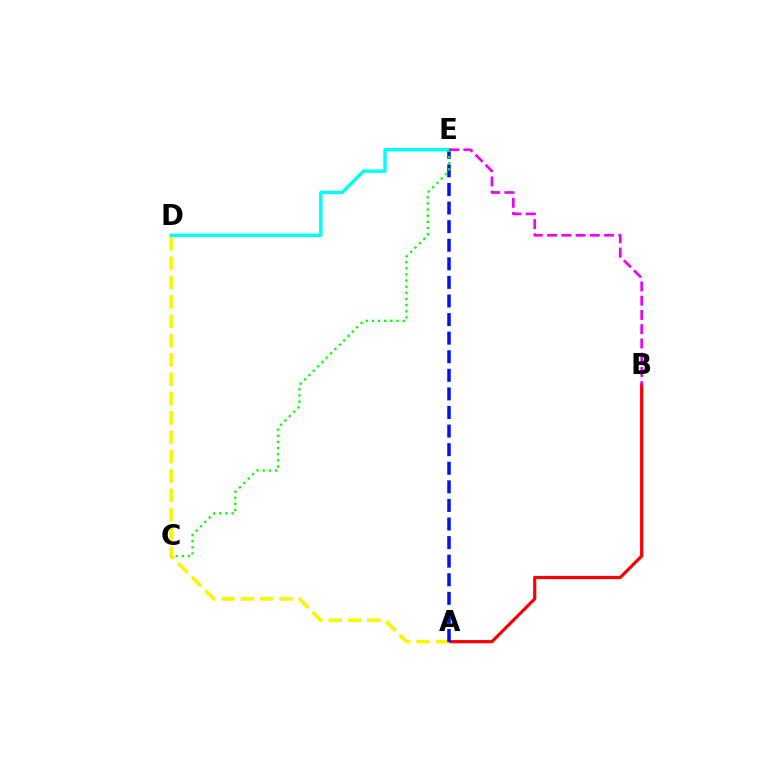{('A', 'B'): [{'color': '#ff0000', 'line_style': 'solid', 'thickness': 2.31}], ('A', 'D'): [{'color': '#fcf500', 'line_style': 'dashed', 'thickness': 2.63}], ('A', 'E'): [{'color': '#0010ff', 'line_style': 'dashed', 'thickness': 2.52}], ('D', 'E'): [{'color': '#00fff6', 'line_style': 'solid', 'thickness': 2.48}], ('C', 'E'): [{'color': '#08ff00', 'line_style': 'dotted', 'thickness': 1.67}], ('B', 'E'): [{'color': '#ee00ff', 'line_style': 'dashed', 'thickness': 1.94}]}